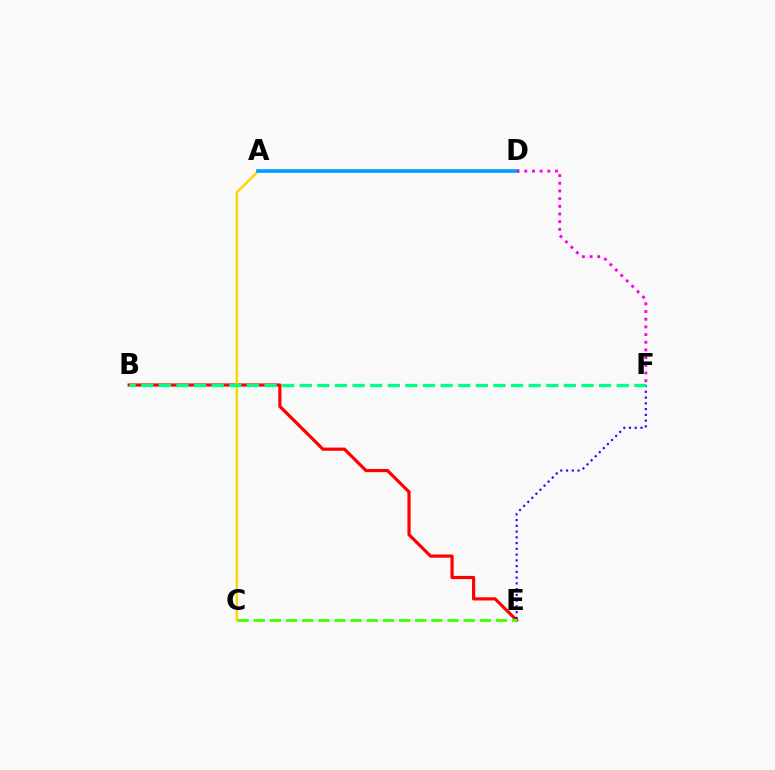{('B', 'E'): [{'color': '#ff0000', 'line_style': 'solid', 'thickness': 2.29}], ('E', 'F'): [{'color': '#3700ff', 'line_style': 'dotted', 'thickness': 1.56}], ('A', 'C'): [{'color': '#ffd500', 'line_style': 'solid', 'thickness': 1.74}], ('B', 'F'): [{'color': '#00ff86', 'line_style': 'dashed', 'thickness': 2.39}], ('A', 'D'): [{'color': '#009eff', 'line_style': 'solid', 'thickness': 2.62}], ('D', 'F'): [{'color': '#ff00ed', 'line_style': 'dotted', 'thickness': 2.09}], ('C', 'E'): [{'color': '#4fff00', 'line_style': 'dashed', 'thickness': 2.19}]}